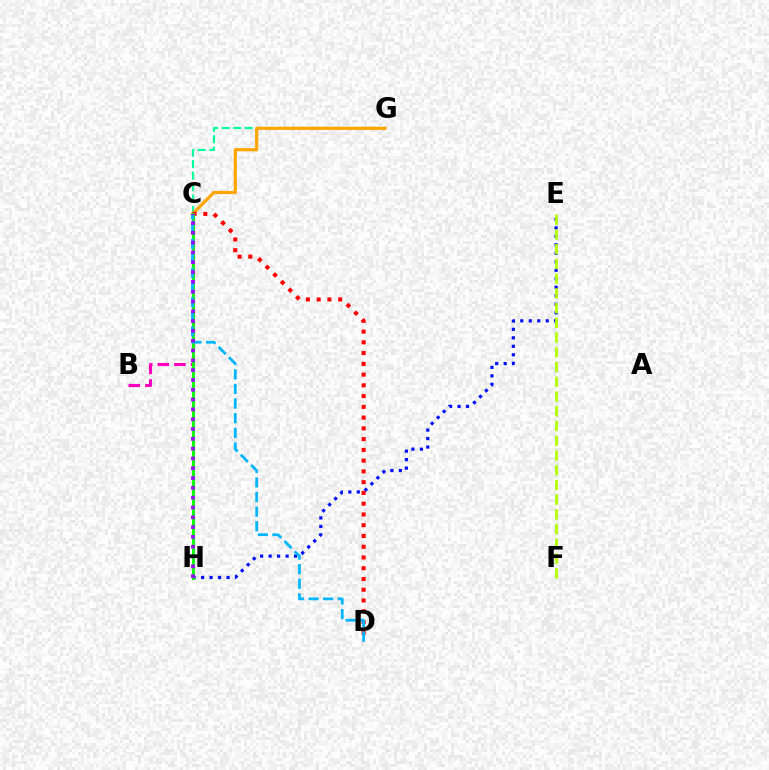{('C', 'G'): [{'color': '#00ff9d', 'line_style': 'dashed', 'thickness': 1.56}, {'color': '#ffa500', 'line_style': 'solid', 'thickness': 2.28}], ('E', 'H'): [{'color': '#0010ff', 'line_style': 'dotted', 'thickness': 2.31}], ('B', 'C'): [{'color': '#ff00bd', 'line_style': 'dashed', 'thickness': 2.26}], ('E', 'F'): [{'color': '#b3ff00', 'line_style': 'dashed', 'thickness': 2.0}], ('C', 'D'): [{'color': '#ff0000', 'line_style': 'dotted', 'thickness': 2.92}, {'color': '#00b5ff', 'line_style': 'dashed', 'thickness': 1.99}], ('C', 'H'): [{'color': '#08ff00', 'line_style': 'solid', 'thickness': 2.08}, {'color': '#9b00ff', 'line_style': 'dotted', 'thickness': 2.67}]}